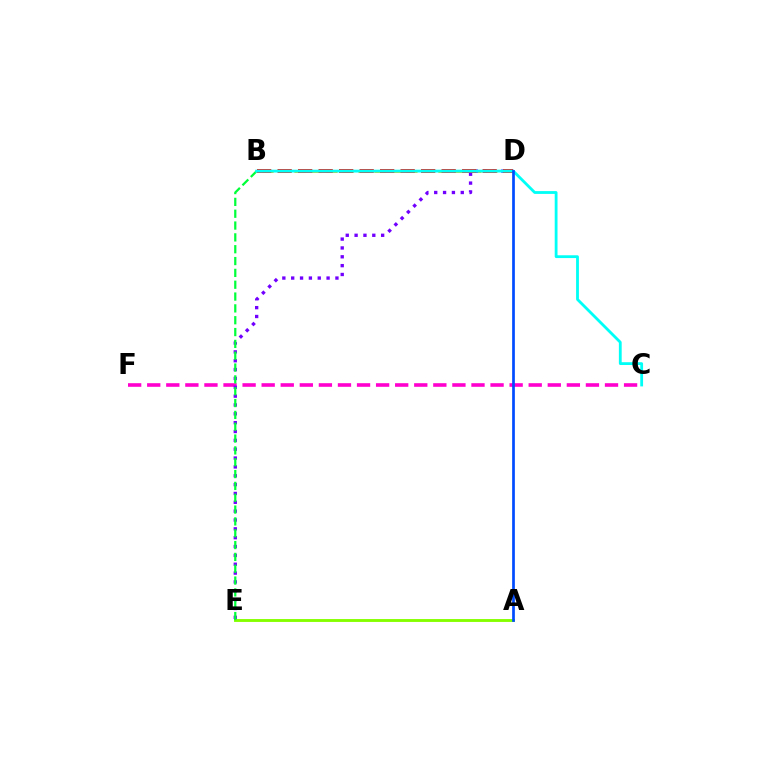{('A', 'E'): [{'color': '#84ff00', 'line_style': 'solid', 'thickness': 2.07}], ('B', 'D'): [{'color': '#ffbd00', 'line_style': 'dashed', 'thickness': 2.17}, {'color': '#ff0000', 'line_style': 'dashed', 'thickness': 2.79}], ('C', 'F'): [{'color': '#ff00cf', 'line_style': 'dashed', 'thickness': 2.59}], ('D', 'E'): [{'color': '#7200ff', 'line_style': 'dotted', 'thickness': 2.4}], ('B', 'E'): [{'color': '#00ff39', 'line_style': 'dashed', 'thickness': 1.61}], ('B', 'C'): [{'color': '#00fff6', 'line_style': 'solid', 'thickness': 2.02}], ('A', 'D'): [{'color': '#004bff', 'line_style': 'solid', 'thickness': 1.95}]}